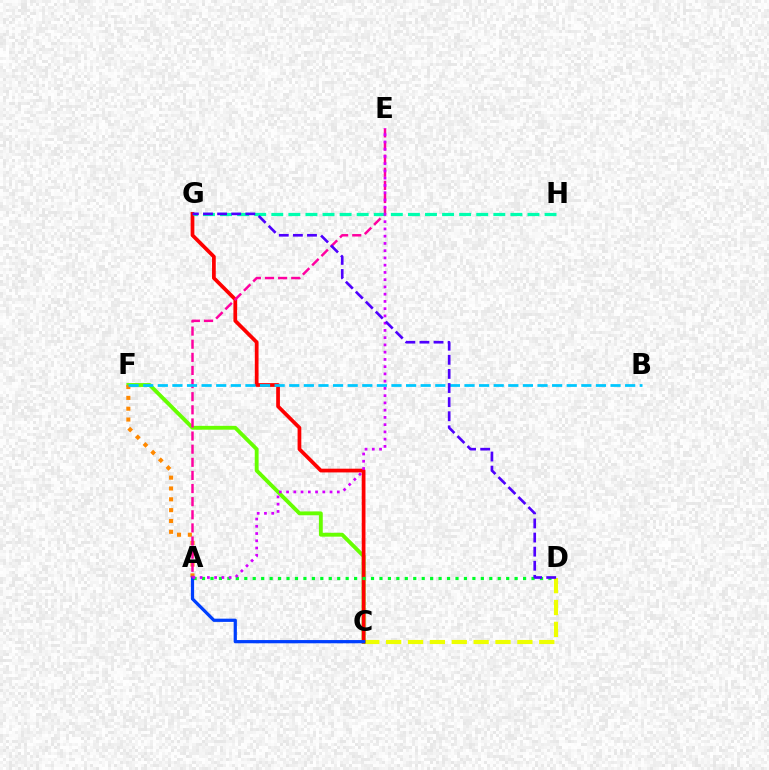{('C', 'D'): [{'color': '#eeff00', 'line_style': 'dashed', 'thickness': 2.97}], ('C', 'F'): [{'color': '#66ff00', 'line_style': 'solid', 'thickness': 2.78}], ('C', 'G'): [{'color': '#ff0000', 'line_style': 'solid', 'thickness': 2.68}], ('A', 'F'): [{'color': '#ff8800', 'line_style': 'dotted', 'thickness': 2.94}], ('A', 'D'): [{'color': '#00ff27', 'line_style': 'dotted', 'thickness': 2.3}], ('A', 'C'): [{'color': '#003fff', 'line_style': 'solid', 'thickness': 2.33}], ('A', 'E'): [{'color': '#ff00a0', 'line_style': 'dashed', 'thickness': 1.78}, {'color': '#d600ff', 'line_style': 'dotted', 'thickness': 1.97}], ('B', 'F'): [{'color': '#00c7ff', 'line_style': 'dashed', 'thickness': 1.98}], ('G', 'H'): [{'color': '#00ffaf', 'line_style': 'dashed', 'thickness': 2.32}], ('D', 'G'): [{'color': '#4f00ff', 'line_style': 'dashed', 'thickness': 1.92}]}